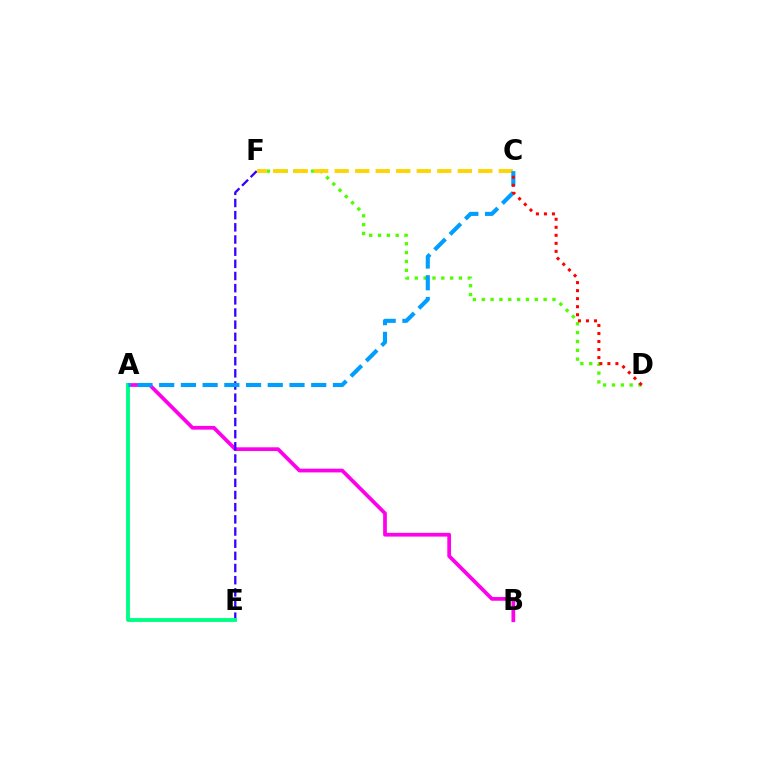{('A', 'B'): [{'color': '#ff00ed', 'line_style': 'solid', 'thickness': 2.69}], ('D', 'F'): [{'color': '#4fff00', 'line_style': 'dotted', 'thickness': 2.4}], ('E', 'F'): [{'color': '#3700ff', 'line_style': 'dashed', 'thickness': 1.65}], ('C', 'F'): [{'color': '#ffd500', 'line_style': 'dashed', 'thickness': 2.79}], ('A', 'E'): [{'color': '#00ff86', 'line_style': 'solid', 'thickness': 2.81}], ('A', 'C'): [{'color': '#009eff', 'line_style': 'dashed', 'thickness': 2.95}], ('C', 'D'): [{'color': '#ff0000', 'line_style': 'dotted', 'thickness': 2.18}]}